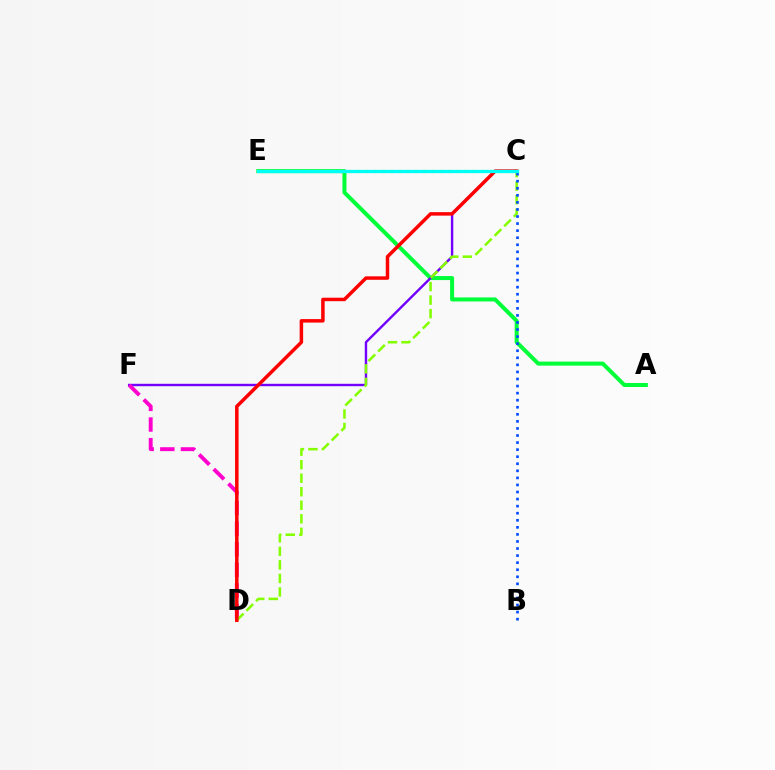{('A', 'E'): [{'color': '#00ff39', 'line_style': 'solid', 'thickness': 2.89}], ('C', 'F'): [{'color': '#7200ff', 'line_style': 'solid', 'thickness': 1.73}], ('C', 'E'): [{'color': '#ffbd00', 'line_style': 'dotted', 'thickness': 2.25}, {'color': '#00fff6', 'line_style': 'solid', 'thickness': 2.35}], ('D', 'F'): [{'color': '#ff00cf', 'line_style': 'dashed', 'thickness': 2.8}], ('C', 'D'): [{'color': '#84ff00', 'line_style': 'dashed', 'thickness': 1.84}, {'color': '#ff0000', 'line_style': 'solid', 'thickness': 2.51}], ('B', 'C'): [{'color': '#004bff', 'line_style': 'dotted', 'thickness': 1.92}]}